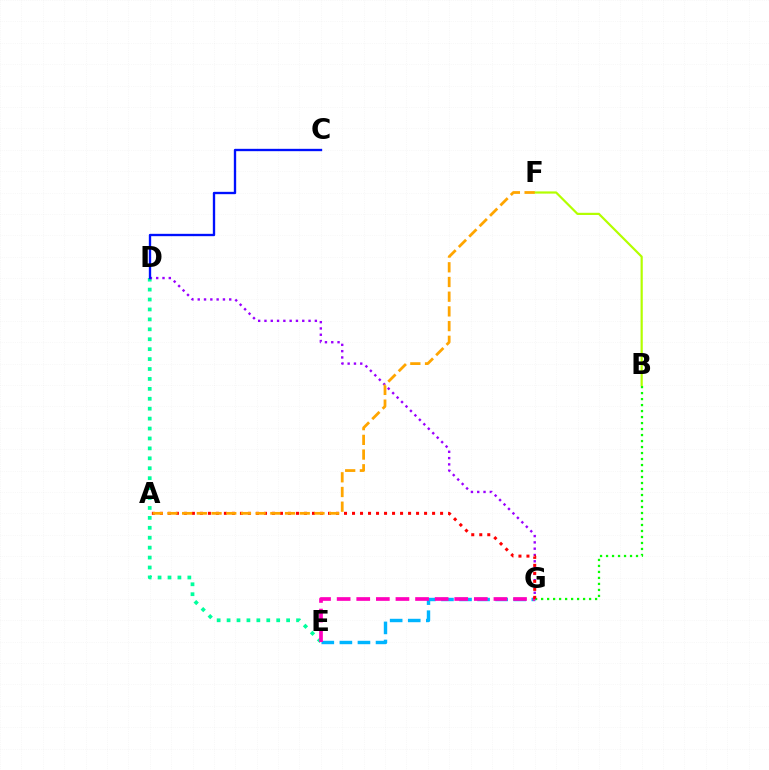{('B', 'G'): [{'color': '#08ff00', 'line_style': 'dotted', 'thickness': 1.63}], ('E', 'G'): [{'color': '#00b5ff', 'line_style': 'dashed', 'thickness': 2.45}, {'color': '#ff00bd', 'line_style': 'dashed', 'thickness': 2.66}], ('B', 'F'): [{'color': '#b3ff00', 'line_style': 'solid', 'thickness': 1.58}], ('D', 'E'): [{'color': '#00ff9d', 'line_style': 'dotted', 'thickness': 2.7}], ('D', 'G'): [{'color': '#9b00ff', 'line_style': 'dotted', 'thickness': 1.71}], ('C', 'D'): [{'color': '#0010ff', 'line_style': 'solid', 'thickness': 1.69}], ('A', 'G'): [{'color': '#ff0000', 'line_style': 'dotted', 'thickness': 2.18}], ('A', 'F'): [{'color': '#ffa500', 'line_style': 'dashed', 'thickness': 2.0}]}